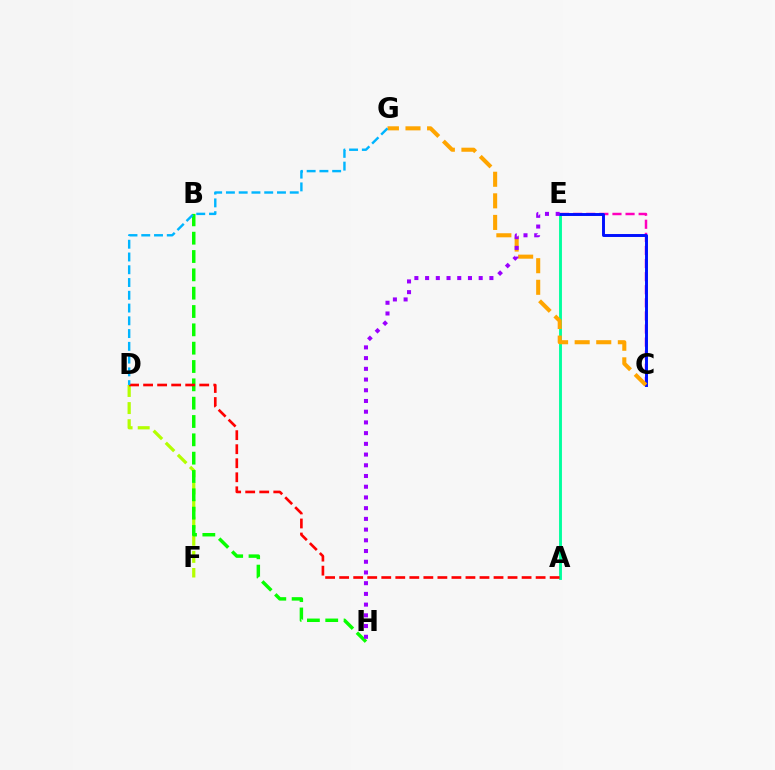{('C', 'E'): [{'color': '#ff00bd', 'line_style': 'dashed', 'thickness': 1.78}, {'color': '#0010ff', 'line_style': 'solid', 'thickness': 2.12}], ('A', 'E'): [{'color': '#00ff9d', 'line_style': 'solid', 'thickness': 2.08}], ('D', 'F'): [{'color': '#b3ff00', 'line_style': 'dashed', 'thickness': 2.32}], ('C', 'G'): [{'color': '#ffa500', 'line_style': 'dashed', 'thickness': 2.93}], ('B', 'H'): [{'color': '#08ff00', 'line_style': 'dashed', 'thickness': 2.49}], ('E', 'H'): [{'color': '#9b00ff', 'line_style': 'dotted', 'thickness': 2.91}], ('A', 'D'): [{'color': '#ff0000', 'line_style': 'dashed', 'thickness': 1.91}], ('D', 'G'): [{'color': '#00b5ff', 'line_style': 'dashed', 'thickness': 1.73}]}